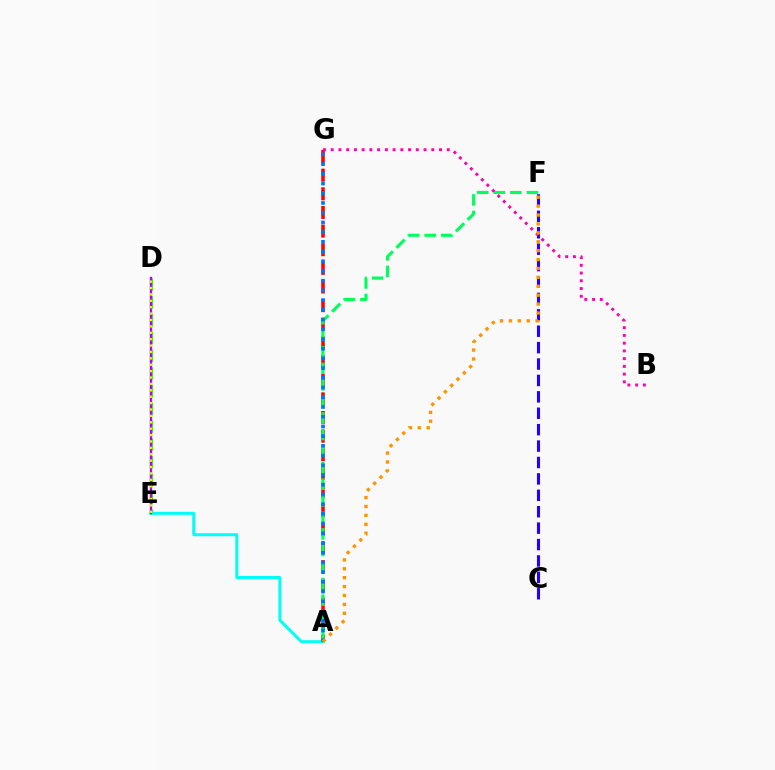{('A', 'G'): [{'color': '#ff0000', 'line_style': 'dashed', 'thickness': 2.53}, {'color': '#0074ff', 'line_style': 'dotted', 'thickness': 2.64}], ('D', 'E'): [{'color': '#3dff00', 'line_style': 'dashed', 'thickness': 2.41}, {'color': '#b900ff', 'line_style': 'solid', 'thickness': 1.67}, {'color': '#d1ff00', 'line_style': 'dotted', 'thickness': 1.74}], ('C', 'F'): [{'color': '#2500ff', 'line_style': 'dashed', 'thickness': 2.23}], ('A', 'E'): [{'color': '#00fff6', 'line_style': 'solid', 'thickness': 2.16}], ('A', 'F'): [{'color': '#00ff5c', 'line_style': 'dashed', 'thickness': 2.25}, {'color': '#ff9400', 'line_style': 'dotted', 'thickness': 2.42}], ('B', 'G'): [{'color': '#ff00ac', 'line_style': 'dotted', 'thickness': 2.1}]}